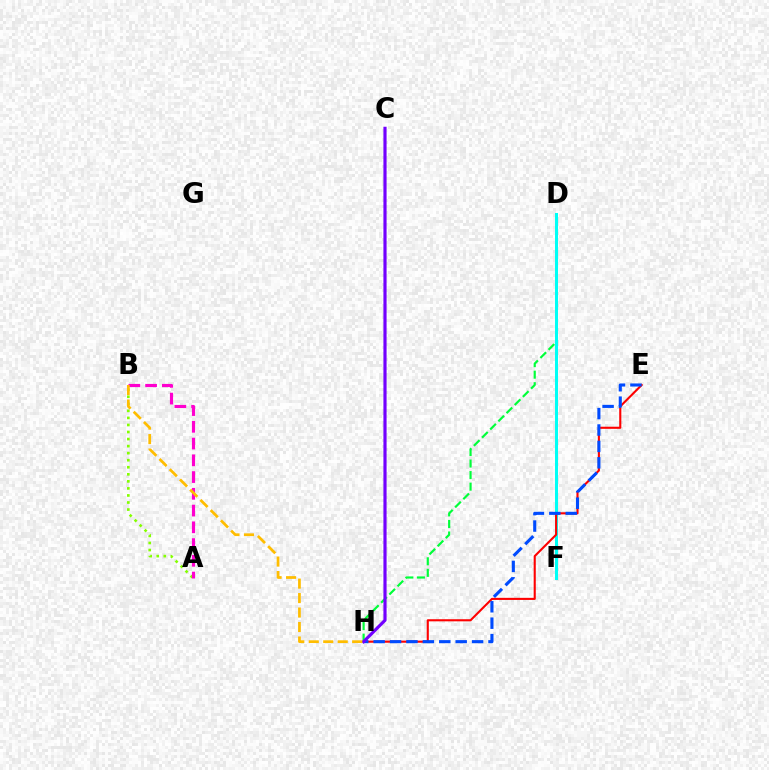{('D', 'H'): [{'color': '#00ff39', 'line_style': 'dashed', 'thickness': 1.57}], ('A', 'B'): [{'color': '#84ff00', 'line_style': 'dotted', 'thickness': 1.92}, {'color': '#ff00cf', 'line_style': 'dashed', 'thickness': 2.28}], ('D', 'F'): [{'color': '#00fff6', 'line_style': 'solid', 'thickness': 2.17}], ('E', 'H'): [{'color': '#ff0000', 'line_style': 'solid', 'thickness': 1.51}, {'color': '#004bff', 'line_style': 'dashed', 'thickness': 2.23}], ('C', 'H'): [{'color': '#7200ff', 'line_style': 'solid', 'thickness': 2.28}], ('B', 'H'): [{'color': '#ffbd00', 'line_style': 'dashed', 'thickness': 1.97}]}